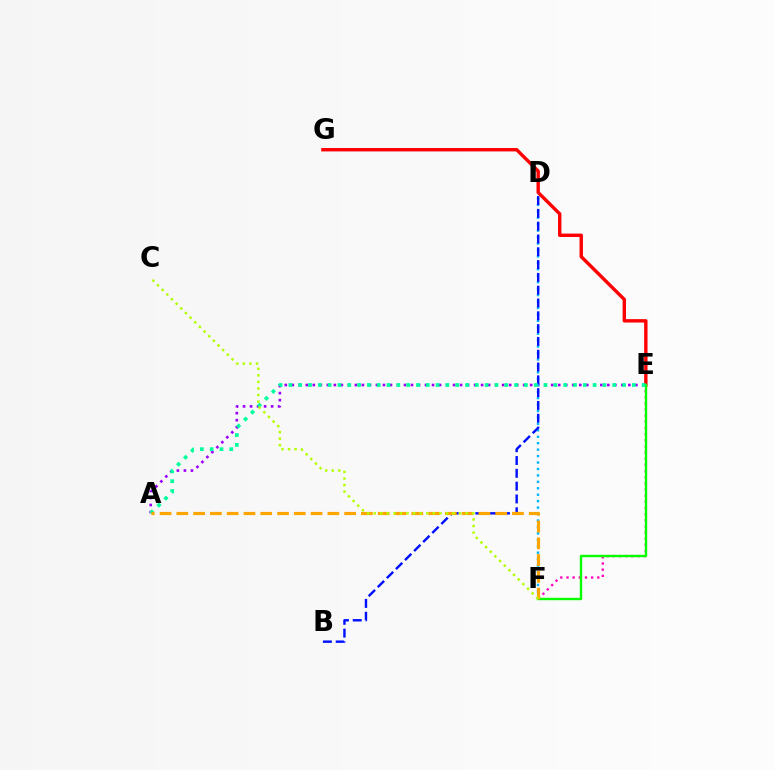{('A', 'E'): [{'color': '#9b00ff', 'line_style': 'dotted', 'thickness': 1.91}, {'color': '#00ff9d', 'line_style': 'dotted', 'thickness': 2.67}], ('E', 'F'): [{'color': '#ff00bd', 'line_style': 'dotted', 'thickness': 1.67}, {'color': '#08ff00', 'line_style': 'solid', 'thickness': 1.71}], ('E', 'G'): [{'color': '#ff0000', 'line_style': 'solid', 'thickness': 2.45}], ('D', 'F'): [{'color': '#00b5ff', 'line_style': 'dotted', 'thickness': 1.75}], ('B', 'D'): [{'color': '#0010ff', 'line_style': 'dashed', 'thickness': 1.74}], ('A', 'F'): [{'color': '#ffa500', 'line_style': 'dashed', 'thickness': 2.28}], ('C', 'F'): [{'color': '#b3ff00', 'line_style': 'dotted', 'thickness': 1.78}]}